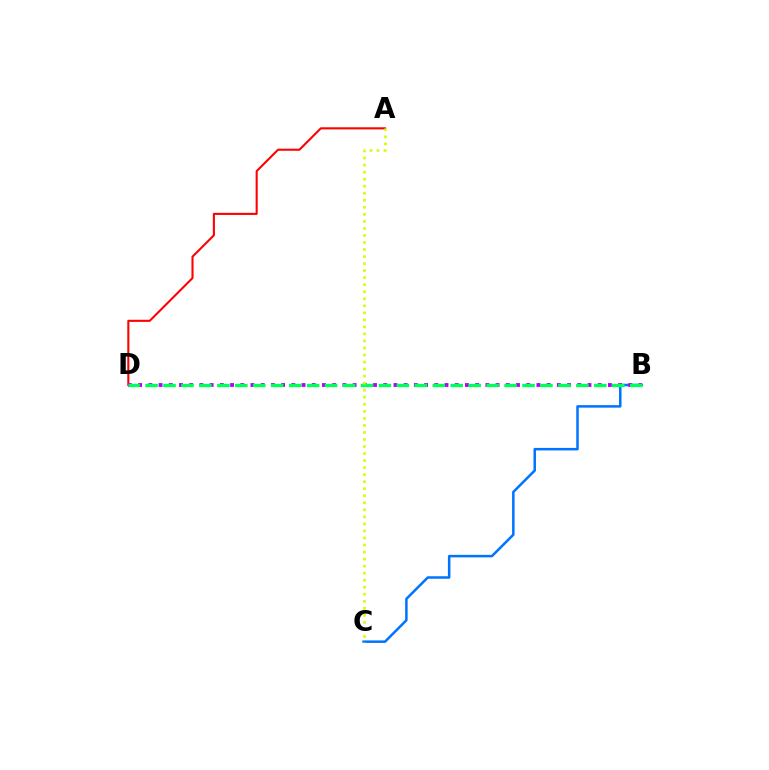{('B', 'C'): [{'color': '#0074ff', 'line_style': 'solid', 'thickness': 1.81}], ('A', 'D'): [{'color': '#ff0000', 'line_style': 'solid', 'thickness': 1.51}], ('B', 'D'): [{'color': '#b900ff', 'line_style': 'dotted', 'thickness': 2.77}, {'color': '#00ff5c', 'line_style': 'dashed', 'thickness': 2.44}], ('A', 'C'): [{'color': '#d1ff00', 'line_style': 'dotted', 'thickness': 1.91}]}